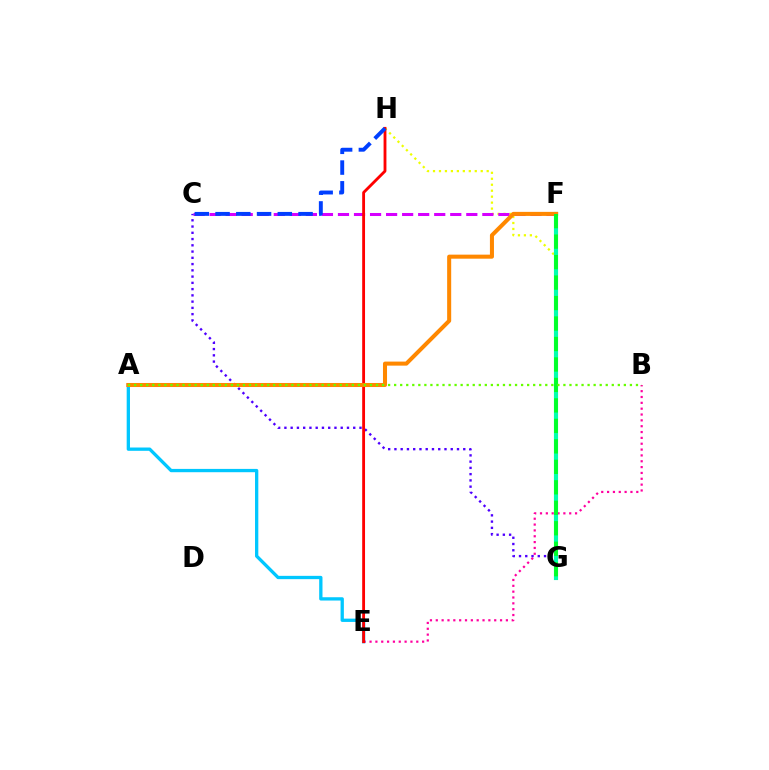{('G', 'H'): [{'color': '#eeff00', 'line_style': 'dotted', 'thickness': 1.62}], ('B', 'E'): [{'color': '#ff00a0', 'line_style': 'dotted', 'thickness': 1.59}], ('A', 'E'): [{'color': '#00c7ff', 'line_style': 'solid', 'thickness': 2.38}], ('C', 'F'): [{'color': '#d600ff', 'line_style': 'dashed', 'thickness': 2.18}], ('C', 'G'): [{'color': '#4f00ff', 'line_style': 'dotted', 'thickness': 1.7}], ('F', 'G'): [{'color': '#00ffaf', 'line_style': 'solid', 'thickness': 2.98}, {'color': '#00ff27', 'line_style': 'dashed', 'thickness': 2.78}], ('E', 'H'): [{'color': '#ff0000', 'line_style': 'solid', 'thickness': 2.05}], ('A', 'F'): [{'color': '#ff8800', 'line_style': 'solid', 'thickness': 2.91}], ('C', 'H'): [{'color': '#003fff', 'line_style': 'dashed', 'thickness': 2.82}], ('A', 'B'): [{'color': '#66ff00', 'line_style': 'dotted', 'thickness': 1.64}]}